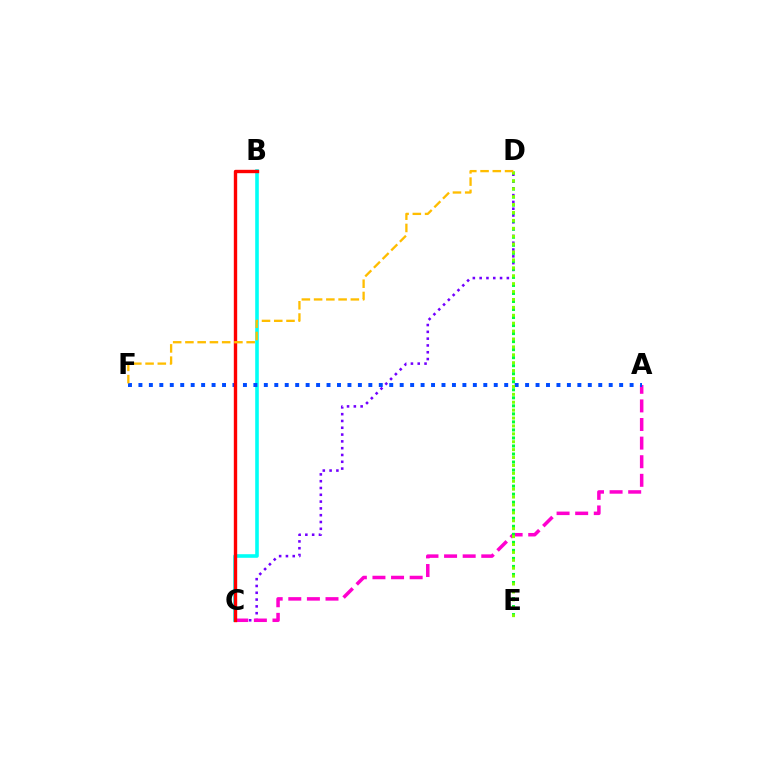{('C', 'D'): [{'color': '#7200ff', 'line_style': 'dotted', 'thickness': 1.85}], ('B', 'C'): [{'color': '#00fff6', 'line_style': 'solid', 'thickness': 2.59}, {'color': '#ff0000', 'line_style': 'solid', 'thickness': 2.43}], ('A', 'C'): [{'color': '#ff00cf', 'line_style': 'dashed', 'thickness': 2.53}], ('D', 'E'): [{'color': '#00ff39', 'line_style': 'dotted', 'thickness': 2.18}, {'color': '#84ff00', 'line_style': 'dotted', 'thickness': 2.15}], ('A', 'F'): [{'color': '#004bff', 'line_style': 'dotted', 'thickness': 2.84}], ('D', 'F'): [{'color': '#ffbd00', 'line_style': 'dashed', 'thickness': 1.66}]}